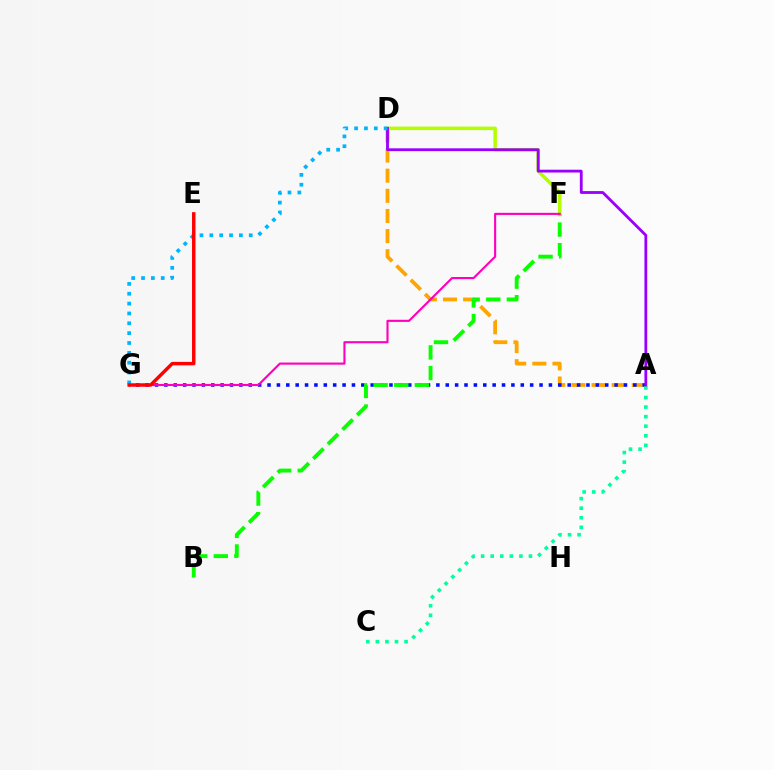{('A', 'D'): [{'color': '#ffa500', 'line_style': 'dashed', 'thickness': 2.74}, {'color': '#9b00ff', 'line_style': 'solid', 'thickness': 2.02}], ('A', 'G'): [{'color': '#0010ff', 'line_style': 'dotted', 'thickness': 2.55}], ('A', 'C'): [{'color': '#00ff9d', 'line_style': 'dotted', 'thickness': 2.6}], ('B', 'F'): [{'color': '#08ff00', 'line_style': 'dashed', 'thickness': 2.8}], ('D', 'F'): [{'color': '#b3ff00', 'line_style': 'solid', 'thickness': 2.53}], ('F', 'G'): [{'color': '#ff00bd', 'line_style': 'solid', 'thickness': 1.53}], ('D', 'G'): [{'color': '#00b5ff', 'line_style': 'dotted', 'thickness': 2.68}], ('E', 'G'): [{'color': '#ff0000', 'line_style': 'solid', 'thickness': 2.48}]}